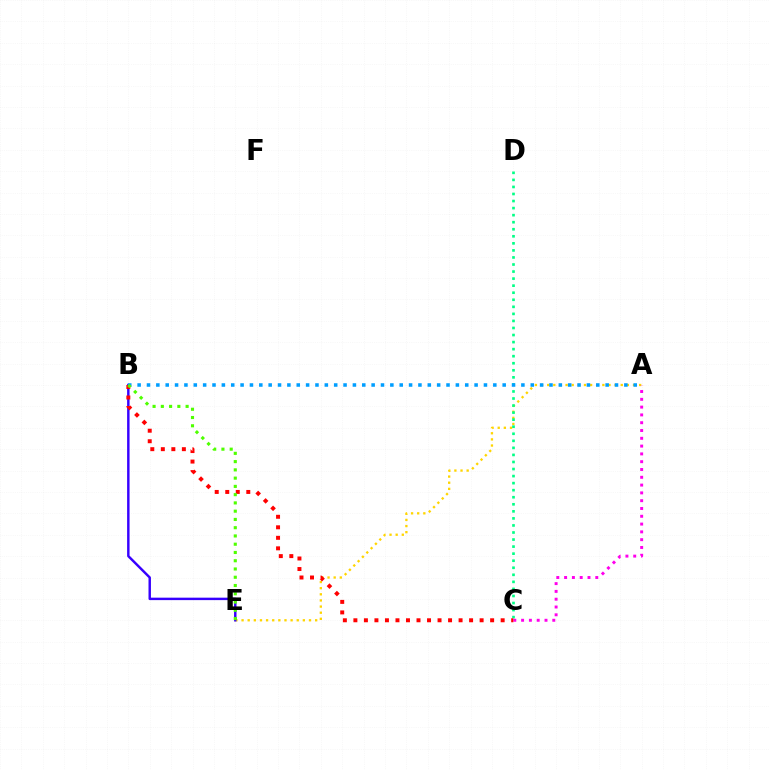{('A', 'E'): [{'color': '#ffd500', 'line_style': 'dotted', 'thickness': 1.67}], ('B', 'E'): [{'color': '#3700ff', 'line_style': 'solid', 'thickness': 1.76}, {'color': '#4fff00', 'line_style': 'dotted', 'thickness': 2.24}], ('C', 'D'): [{'color': '#00ff86', 'line_style': 'dotted', 'thickness': 1.92}], ('A', 'C'): [{'color': '#ff00ed', 'line_style': 'dotted', 'thickness': 2.12}], ('B', 'C'): [{'color': '#ff0000', 'line_style': 'dotted', 'thickness': 2.86}], ('A', 'B'): [{'color': '#009eff', 'line_style': 'dotted', 'thickness': 2.54}]}